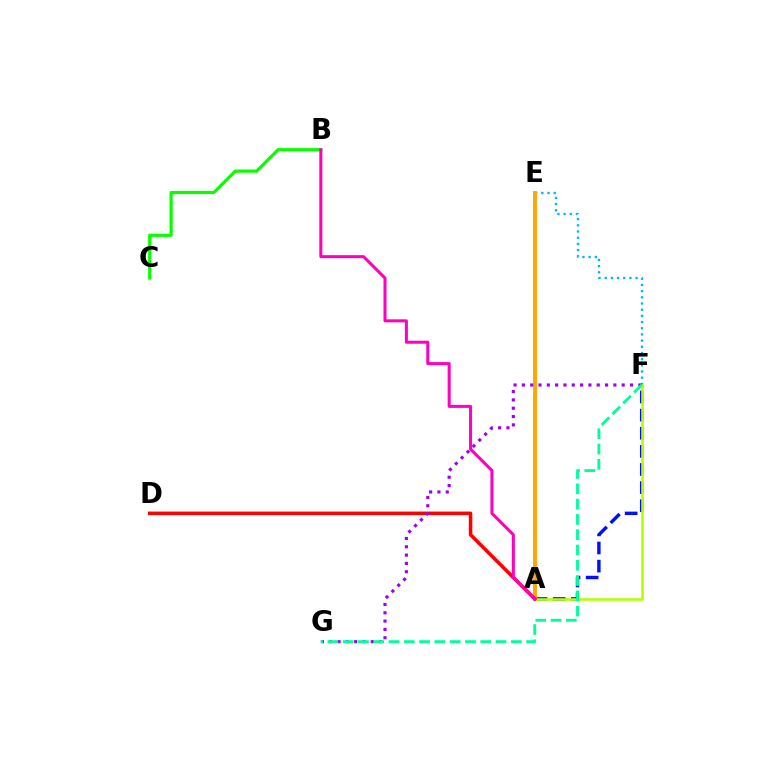{('A', 'F'): [{'color': '#0010ff', 'line_style': 'dashed', 'thickness': 2.46}, {'color': '#b3ff00', 'line_style': 'solid', 'thickness': 1.86}], ('E', 'F'): [{'color': '#00b5ff', 'line_style': 'dotted', 'thickness': 1.68}], ('B', 'C'): [{'color': '#08ff00', 'line_style': 'solid', 'thickness': 2.31}], ('A', 'E'): [{'color': '#ffa500', 'line_style': 'solid', 'thickness': 2.78}], ('A', 'D'): [{'color': '#ff0000', 'line_style': 'solid', 'thickness': 2.55}], ('F', 'G'): [{'color': '#9b00ff', 'line_style': 'dotted', 'thickness': 2.26}, {'color': '#00ff9d', 'line_style': 'dashed', 'thickness': 2.08}], ('A', 'B'): [{'color': '#ff00bd', 'line_style': 'solid', 'thickness': 2.18}]}